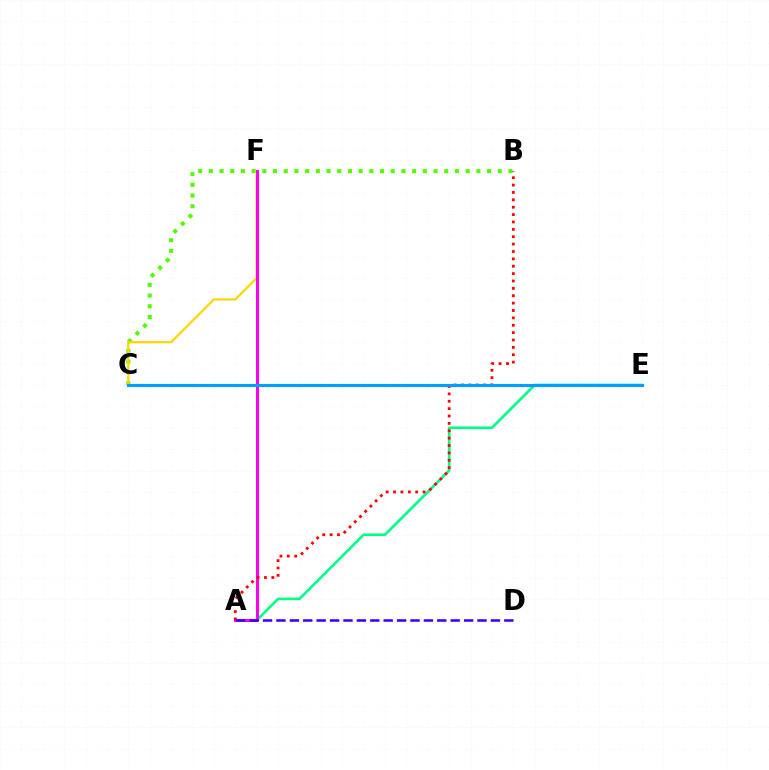{('A', 'E'): [{'color': '#00ff86', 'line_style': 'solid', 'thickness': 1.9}], ('B', 'C'): [{'color': '#4fff00', 'line_style': 'dotted', 'thickness': 2.91}], ('C', 'F'): [{'color': '#ffd500', 'line_style': 'solid', 'thickness': 1.61}], ('A', 'F'): [{'color': '#ff00ed', 'line_style': 'solid', 'thickness': 2.18}], ('A', 'B'): [{'color': '#ff0000', 'line_style': 'dotted', 'thickness': 2.0}], ('A', 'D'): [{'color': '#3700ff', 'line_style': 'dashed', 'thickness': 1.82}], ('C', 'E'): [{'color': '#009eff', 'line_style': 'solid', 'thickness': 2.26}]}